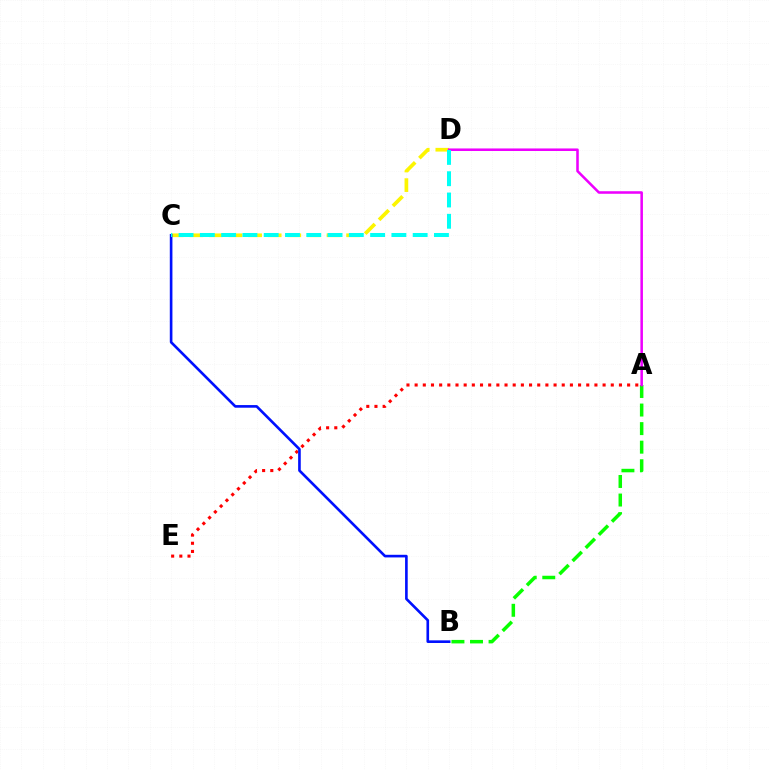{('C', 'D'): [{'color': '#fcf500', 'line_style': 'dashed', 'thickness': 2.66}, {'color': '#00fff6', 'line_style': 'dashed', 'thickness': 2.89}], ('A', 'B'): [{'color': '#08ff00', 'line_style': 'dashed', 'thickness': 2.52}], ('A', 'E'): [{'color': '#ff0000', 'line_style': 'dotted', 'thickness': 2.22}], ('B', 'C'): [{'color': '#0010ff', 'line_style': 'solid', 'thickness': 1.9}], ('A', 'D'): [{'color': '#ee00ff', 'line_style': 'solid', 'thickness': 1.83}]}